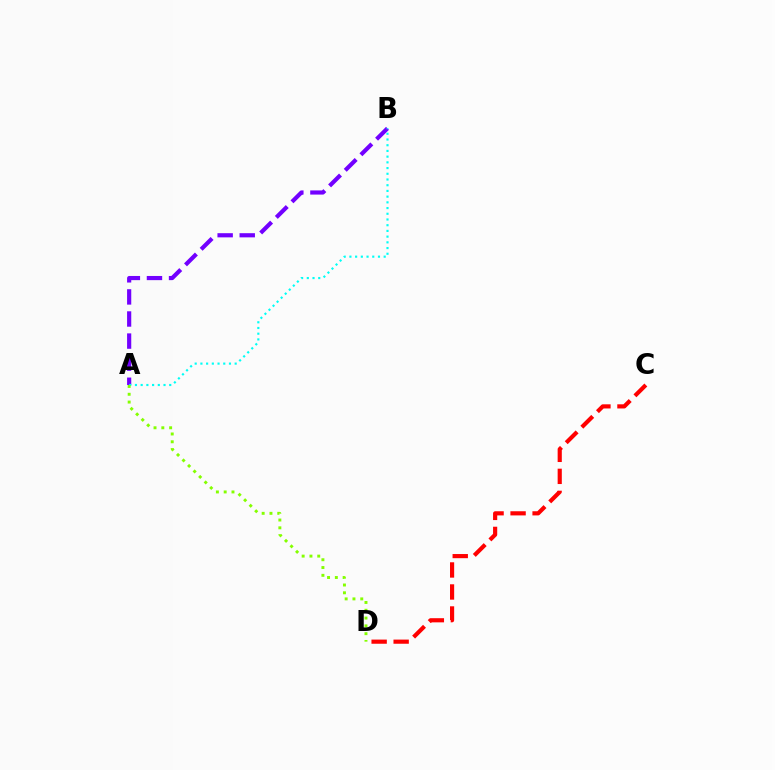{('C', 'D'): [{'color': '#ff0000', 'line_style': 'dashed', 'thickness': 2.99}], ('A', 'B'): [{'color': '#7200ff', 'line_style': 'dashed', 'thickness': 3.0}, {'color': '#00fff6', 'line_style': 'dotted', 'thickness': 1.55}], ('A', 'D'): [{'color': '#84ff00', 'line_style': 'dotted', 'thickness': 2.12}]}